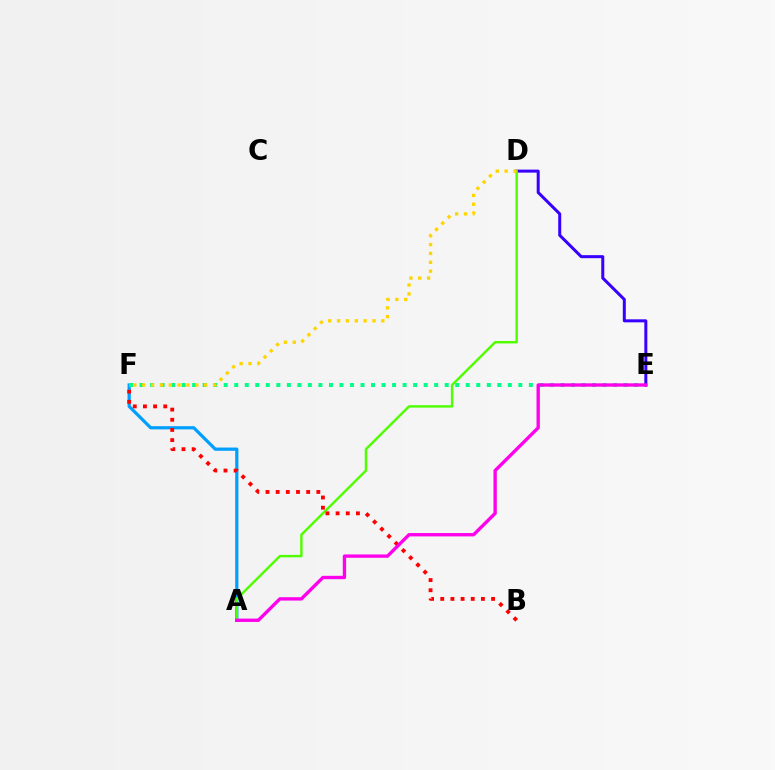{('A', 'F'): [{'color': '#009eff', 'line_style': 'solid', 'thickness': 2.31}], ('E', 'F'): [{'color': '#00ff86', 'line_style': 'dotted', 'thickness': 2.86}], ('D', 'E'): [{'color': '#3700ff', 'line_style': 'solid', 'thickness': 2.17}], ('A', 'D'): [{'color': '#4fff00', 'line_style': 'solid', 'thickness': 1.75}], ('B', 'F'): [{'color': '#ff0000', 'line_style': 'dotted', 'thickness': 2.76}], ('A', 'E'): [{'color': '#ff00ed', 'line_style': 'solid', 'thickness': 2.41}], ('D', 'F'): [{'color': '#ffd500', 'line_style': 'dotted', 'thickness': 2.41}]}